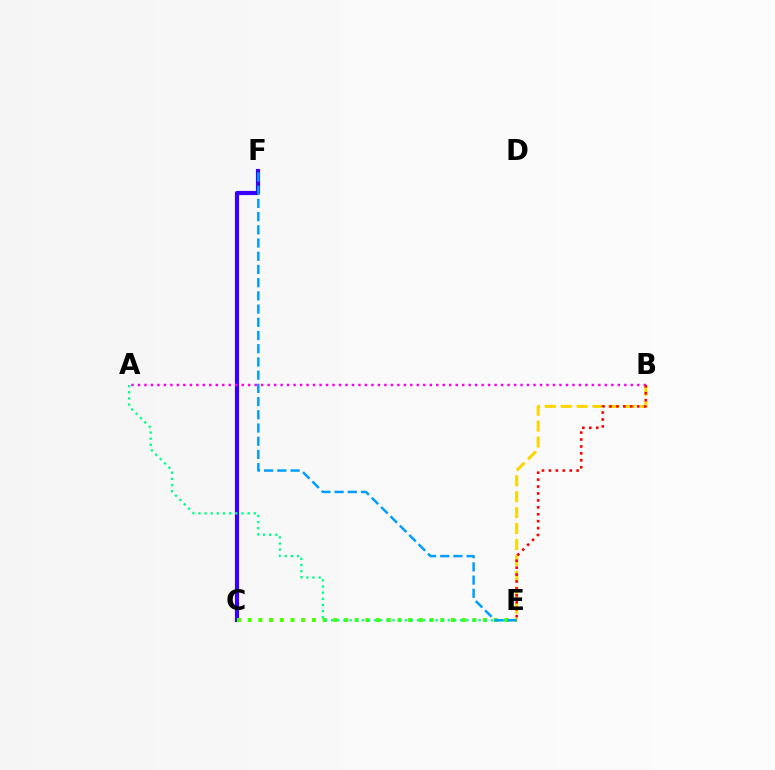{('C', 'F'): [{'color': '#3700ff', 'line_style': 'solid', 'thickness': 2.99}], ('A', 'B'): [{'color': '#ff00ed', 'line_style': 'dotted', 'thickness': 1.76}], ('C', 'E'): [{'color': '#4fff00', 'line_style': 'dotted', 'thickness': 2.91}], ('A', 'E'): [{'color': '#00ff86', 'line_style': 'dotted', 'thickness': 1.67}], ('B', 'E'): [{'color': '#ffd500', 'line_style': 'dashed', 'thickness': 2.16}, {'color': '#ff0000', 'line_style': 'dotted', 'thickness': 1.88}], ('E', 'F'): [{'color': '#009eff', 'line_style': 'dashed', 'thickness': 1.79}]}